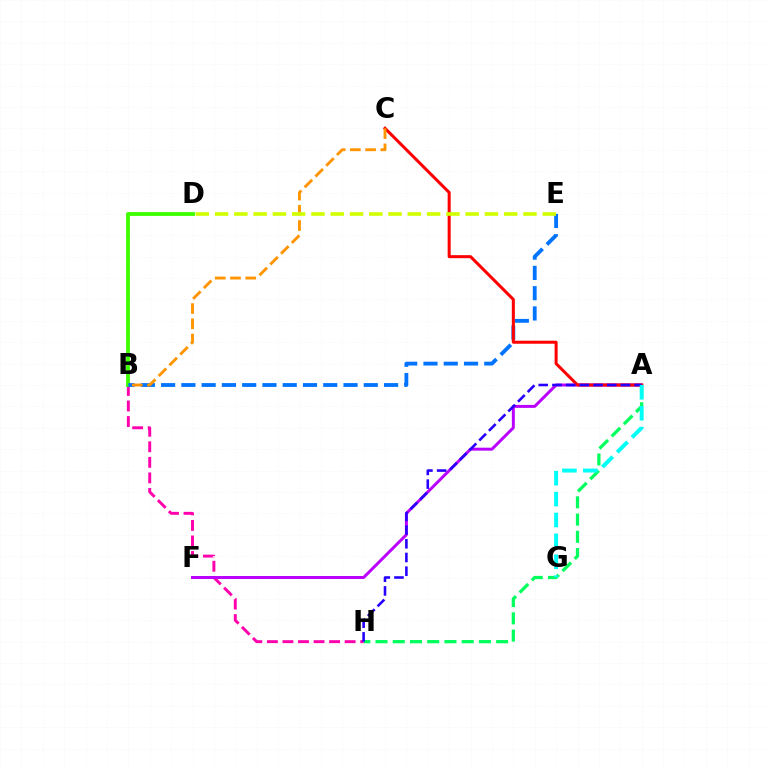{('A', 'H'): [{'color': '#00ff5c', 'line_style': 'dashed', 'thickness': 2.34}, {'color': '#2500ff', 'line_style': 'dashed', 'thickness': 1.86}], ('B', 'H'): [{'color': '#ff00ac', 'line_style': 'dashed', 'thickness': 2.11}], ('B', 'D'): [{'color': '#3dff00', 'line_style': 'solid', 'thickness': 2.76}], ('A', 'F'): [{'color': '#b900ff', 'line_style': 'solid', 'thickness': 2.14}], ('B', 'E'): [{'color': '#0074ff', 'line_style': 'dashed', 'thickness': 2.75}], ('A', 'C'): [{'color': '#ff0000', 'line_style': 'solid', 'thickness': 2.18}], ('B', 'C'): [{'color': '#ff9400', 'line_style': 'dashed', 'thickness': 2.07}], ('D', 'E'): [{'color': '#d1ff00', 'line_style': 'dashed', 'thickness': 2.62}], ('A', 'G'): [{'color': '#00fff6', 'line_style': 'dashed', 'thickness': 2.84}]}